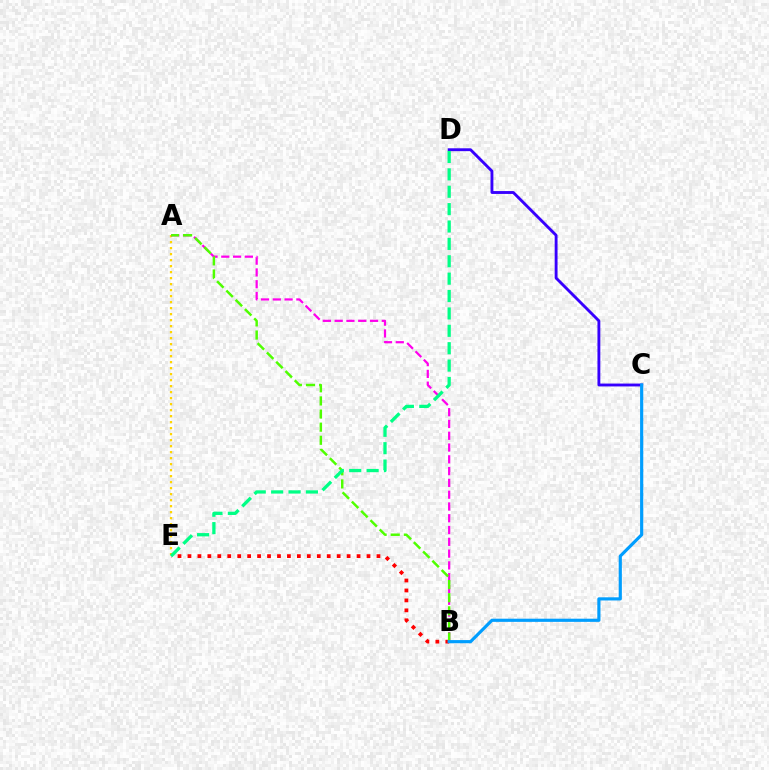{('C', 'D'): [{'color': '#3700ff', 'line_style': 'solid', 'thickness': 2.06}], ('A', 'E'): [{'color': '#ffd500', 'line_style': 'dotted', 'thickness': 1.63}], ('B', 'E'): [{'color': '#ff0000', 'line_style': 'dotted', 'thickness': 2.7}], ('A', 'B'): [{'color': '#ff00ed', 'line_style': 'dashed', 'thickness': 1.6}, {'color': '#4fff00', 'line_style': 'dashed', 'thickness': 1.78}], ('D', 'E'): [{'color': '#00ff86', 'line_style': 'dashed', 'thickness': 2.36}], ('B', 'C'): [{'color': '#009eff', 'line_style': 'solid', 'thickness': 2.27}]}